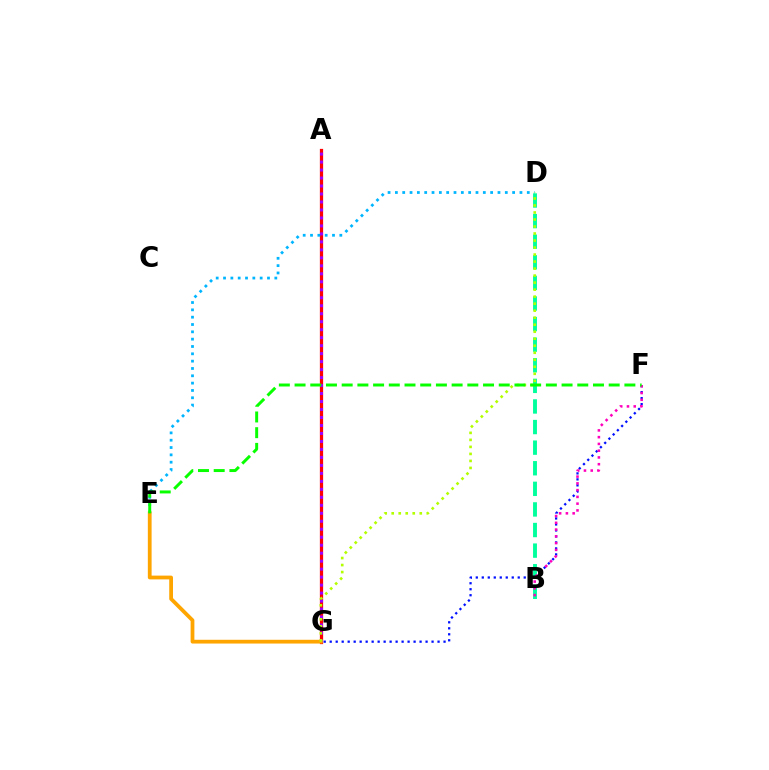{('A', 'G'): [{'color': '#ff0000', 'line_style': 'solid', 'thickness': 2.34}, {'color': '#9b00ff', 'line_style': 'dotted', 'thickness': 2.17}], ('D', 'E'): [{'color': '#00b5ff', 'line_style': 'dotted', 'thickness': 1.99}], ('B', 'D'): [{'color': '#00ff9d', 'line_style': 'dashed', 'thickness': 2.8}], ('E', 'G'): [{'color': '#ffa500', 'line_style': 'solid', 'thickness': 2.71}], ('F', 'G'): [{'color': '#0010ff', 'line_style': 'dotted', 'thickness': 1.63}], ('D', 'G'): [{'color': '#b3ff00', 'line_style': 'dotted', 'thickness': 1.91}], ('B', 'F'): [{'color': '#ff00bd', 'line_style': 'dotted', 'thickness': 1.84}], ('E', 'F'): [{'color': '#08ff00', 'line_style': 'dashed', 'thickness': 2.13}]}